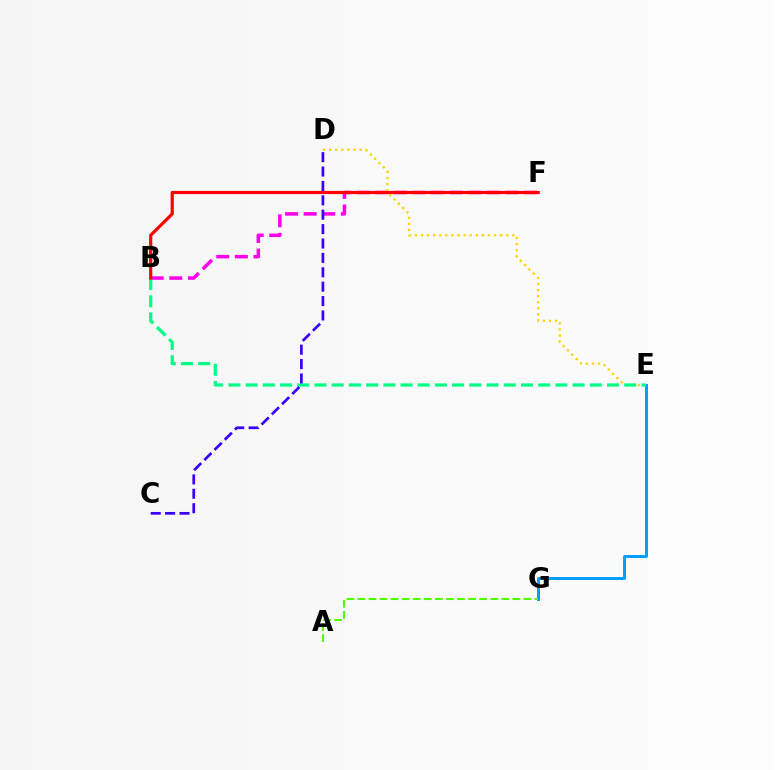{('B', 'F'): [{'color': '#ff00ed', 'line_style': 'dashed', 'thickness': 2.53}, {'color': '#ff0000', 'line_style': 'solid', 'thickness': 2.29}], ('E', 'G'): [{'color': '#009eff', 'line_style': 'solid', 'thickness': 2.12}], ('D', 'E'): [{'color': '#ffd500', 'line_style': 'dotted', 'thickness': 1.65}], ('B', 'E'): [{'color': '#00ff86', 'line_style': 'dashed', 'thickness': 2.34}], ('C', 'D'): [{'color': '#3700ff', 'line_style': 'dashed', 'thickness': 1.96}], ('A', 'G'): [{'color': '#4fff00', 'line_style': 'dashed', 'thickness': 1.5}]}